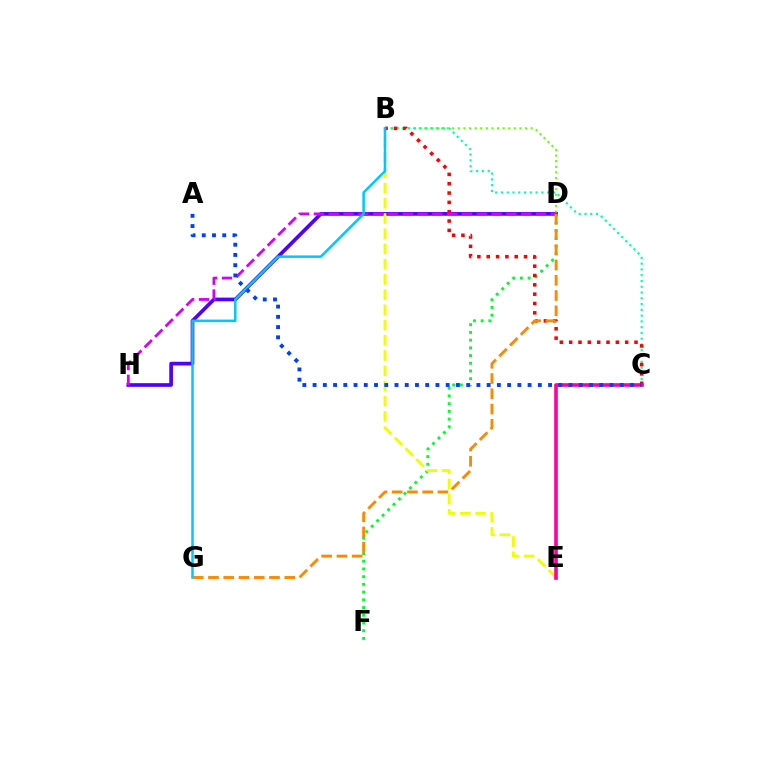{('D', 'H'): [{'color': '#4f00ff', 'line_style': 'solid', 'thickness': 2.64}, {'color': '#d600ff', 'line_style': 'dashed', 'thickness': 2.01}], ('B', 'D'): [{'color': '#66ff00', 'line_style': 'dotted', 'thickness': 1.52}], ('D', 'F'): [{'color': '#00ff27', 'line_style': 'dotted', 'thickness': 2.1}], ('B', 'E'): [{'color': '#eeff00', 'line_style': 'dashed', 'thickness': 2.07}], ('B', 'C'): [{'color': '#00ffaf', 'line_style': 'dotted', 'thickness': 1.57}, {'color': '#ff0000', 'line_style': 'dotted', 'thickness': 2.54}], ('B', 'G'): [{'color': '#00c7ff', 'line_style': 'solid', 'thickness': 1.81}], ('D', 'G'): [{'color': '#ff8800', 'line_style': 'dashed', 'thickness': 2.07}], ('C', 'E'): [{'color': '#ff00a0', 'line_style': 'solid', 'thickness': 2.61}], ('A', 'C'): [{'color': '#003fff', 'line_style': 'dotted', 'thickness': 2.78}]}